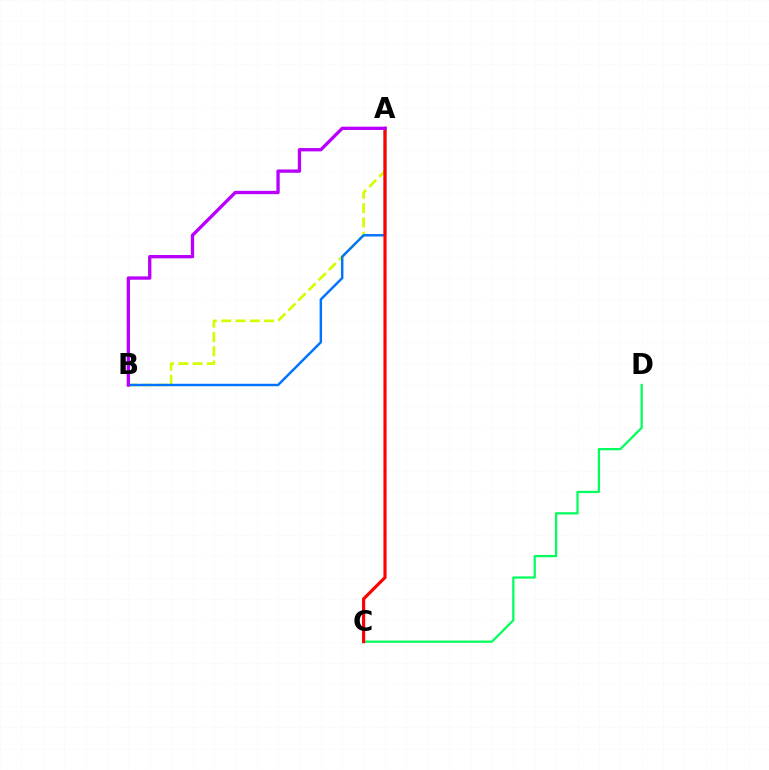{('A', 'B'): [{'color': '#d1ff00', 'line_style': 'dashed', 'thickness': 1.94}, {'color': '#0074ff', 'line_style': 'solid', 'thickness': 1.77}, {'color': '#b900ff', 'line_style': 'solid', 'thickness': 2.39}], ('C', 'D'): [{'color': '#00ff5c', 'line_style': 'solid', 'thickness': 1.61}], ('A', 'C'): [{'color': '#ff0000', 'line_style': 'solid', 'thickness': 2.27}]}